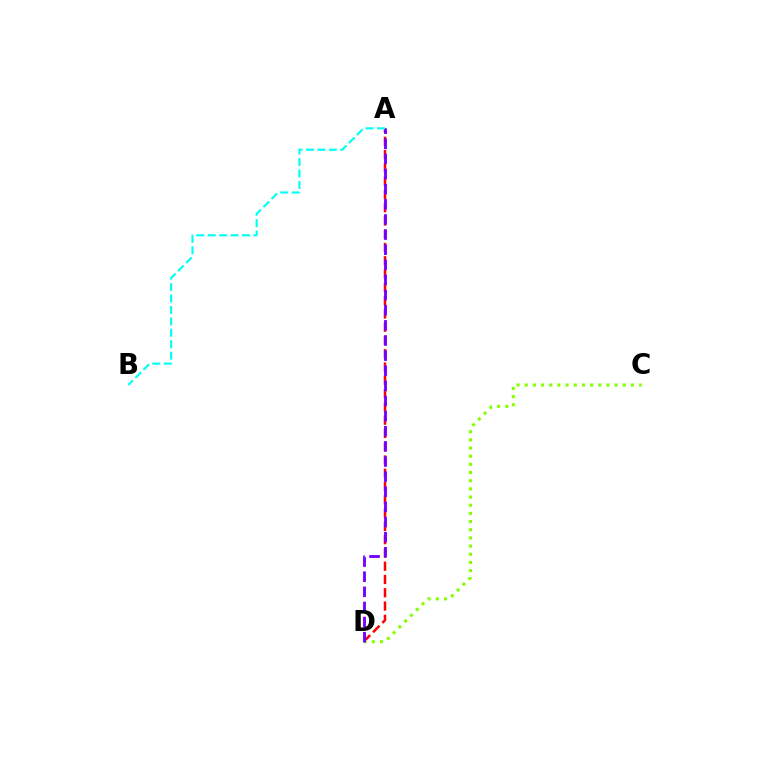{('A', 'D'): [{'color': '#ff0000', 'line_style': 'dashed', 'thickness': 1.8}, {'color': '#7200ff', 'line_style': 'dashed', 'thickness': 2.06}], ('C', 'D'): [{'color': '#84ff00', 'line_style': 'dotted', 'thickness': 2.22}], ('A', 'B'): [{'color': '#00fff6', 'line_style': 'dashed', 'thickness': 1.55}]}